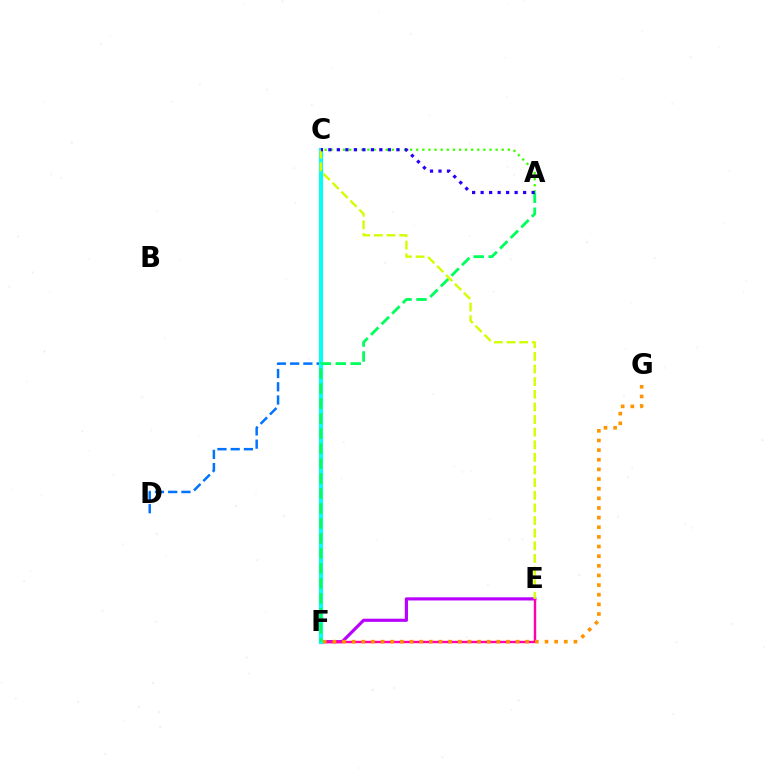{('C', 'F'): [{'color': '#ff0000', 'line_style': 'solid', 'thickness': 2.97}, {'color': '#00fff6', 'line_style': 'solid', 'thickness': 2.89}], ('E', 'F'): [{'color': '#b900ff', 'line_style': 'solid', 'thickness': 2.27}, {'color': '#ff00ac', 'line_style': 'solid', 'thickness': 1.73}], ('C', 'D'): [{'color': '#0074ff', 'line_style': 'dashed', 'thickness': 1.8}], ('F', 'G'): [{'color': '#ff9400', 'line_style': 'dotted', 'thickness': 2.62}], ('A', 'F'): [{'color': '#00ff5c', 'line_style': 'dashed', 'thickness': 2.04}], ('A', 'C'): [{'color': '#3dff00', 'line_style': 'dotted', 'thickness': 1.66}, {'color': '#2500ff', 'line_style': 'dotted', 'thickness': 2.31}], ('C', 'E'): [{'color': '#d1ff00', 'line_style': 'dashed', 'thickness': 1.72}]}